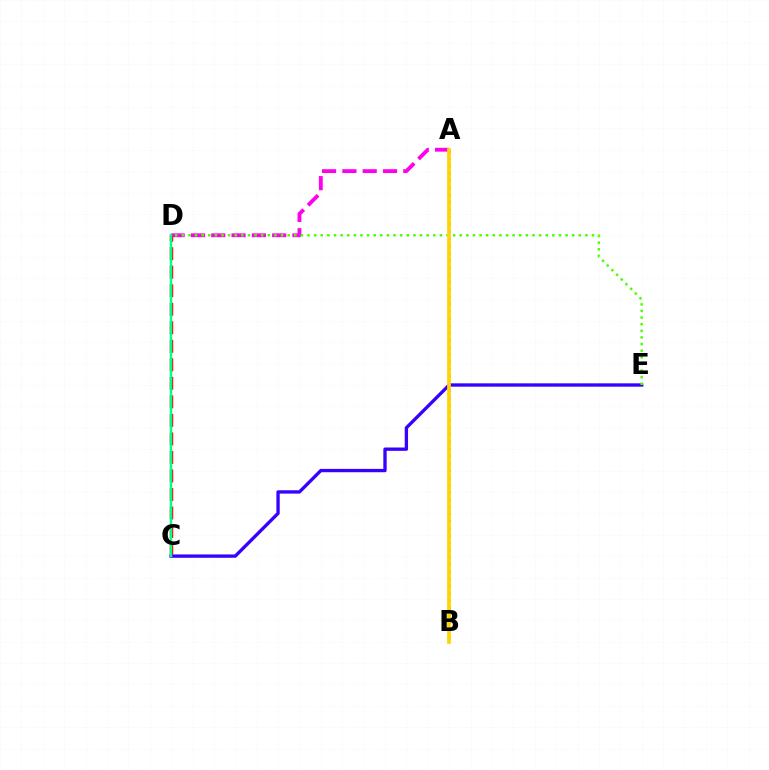{('A', 'D'): [{'color': '#ff00ed', 'line_style': 'dashed', 'thickness': 2.76}], ('A', 'B'): [{'color': '#009eff', 'line_style': 'dotted', 'thickness': 1.97}, {'color': '#ffd500', 'line_style': 'solid', 'thickness': 2.69}], ('C', 'D'): [{'color': '#ff0000', 'line_style': 'dashed', 'thickness': 2.52}, {'color': '#00ff86', 'line_style': 'solid', 'thickness': 1.77}], ('C', 'E'): [{'color': '#3700ff', 'line_style': 'solid', 'thickness': 2.4}], ('D', 'E'): [{'color': '#4fff00', 'line_style': 'dotted', 'thickness': 1.8}]}